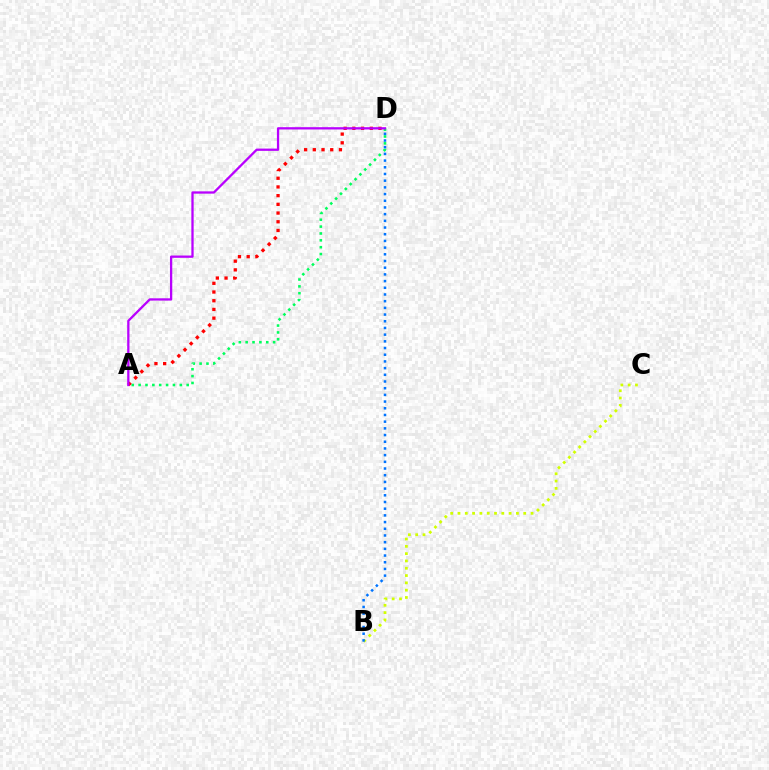{('A', 'D'): [{'color': '#00ff5c', 'line_style': 'dotted', 'thickness': 1.86}, {'color': '#ff0000', 'line_style': 'dotted', 'thickness': 2.37}, {'color': '#b900ff', 'line_style': 'solid', 'thickness': 1.65}], ('B', 'C'): [{'color': '#d1ff00', 'line_style': 'dotted', 'thickness': 1.98}], ('B', 'D'): [{'color': '#0074ff', 'line_style': 'dotted', 'thickness': 1.82}]}